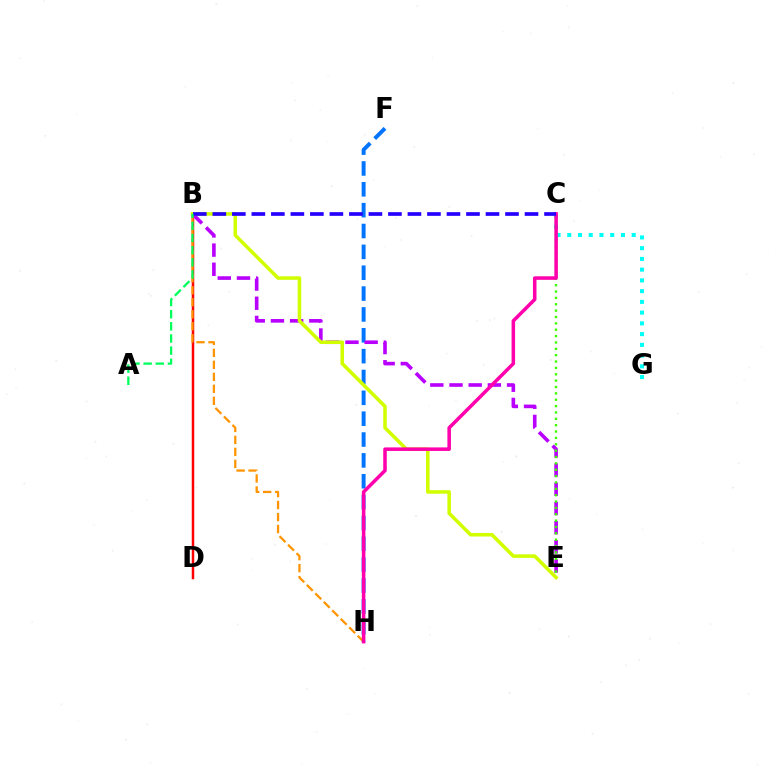{('C', 'G'): [{'color': '#00fff6', 'line_style': 'dotted', 'thickness': 2.92}], ('F', 'H'): [{'color': '#0074ff', 'line_style': 'dashed', 'thickness': 2.83}], ('B', 'D'): [{'color': '#ff0000', 'line_style': 'solid', 'thickness': 1.79}], ('B', 'E'): [{'color': '#b900ff', 'line_style': 'dashed', 'thickness': 2.61}, {'color': '#d1ff00', 'line_style': 'solid', 'thickness': 2.56}], ('C', 'E'): [{'color': '#3dff00', 'line_style': 'dotted', 'thickness': 1.73}], ('B', 'H'): [{'color': '#ff9400', 'line_style': 'dashed', 'thickness': 1.63}], ('C', 'H'): [{'color': '#ff00ac', 'line_style': 'solid', 'thickness': 2.54}], ('B', 'C'): [{'color': '#2500ff', 'line_style': 'dashed', 'thickness': 2.65}], ('A', 'B'): [{'color': '#00ff5c', 'line_style': 'dashed', 'thickness': 1.65}]}